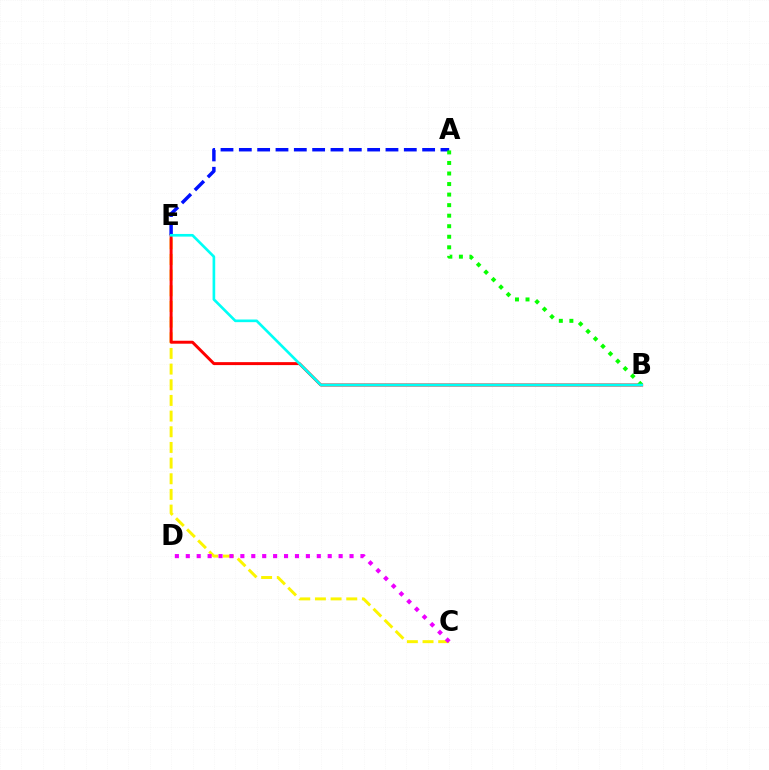{('C', 'E'): [{'color': '#fcf500', 'line_style': 'dashed', 'thickness': 2.13}], ('C', 'D'): [{'color': '#ee00ff', 'line_style': 'dotted', 'thickness': 2.97}], ('B', 'E'): [{'color': '#ff0000', 'line_style': 'solid', 'thickness': 2.13}, {'color': '#00fff6', 'line_style': 'solid', 'thickness': 1.91}], ('A', 'E'): [{'color': '#0010ff', 'line_style': 'dashed', 'thickness': 2.49}], ('A', 'B'): [{'color': '#08ff00', 'line_style': 'dotted', 'thickness': 2.86}]}